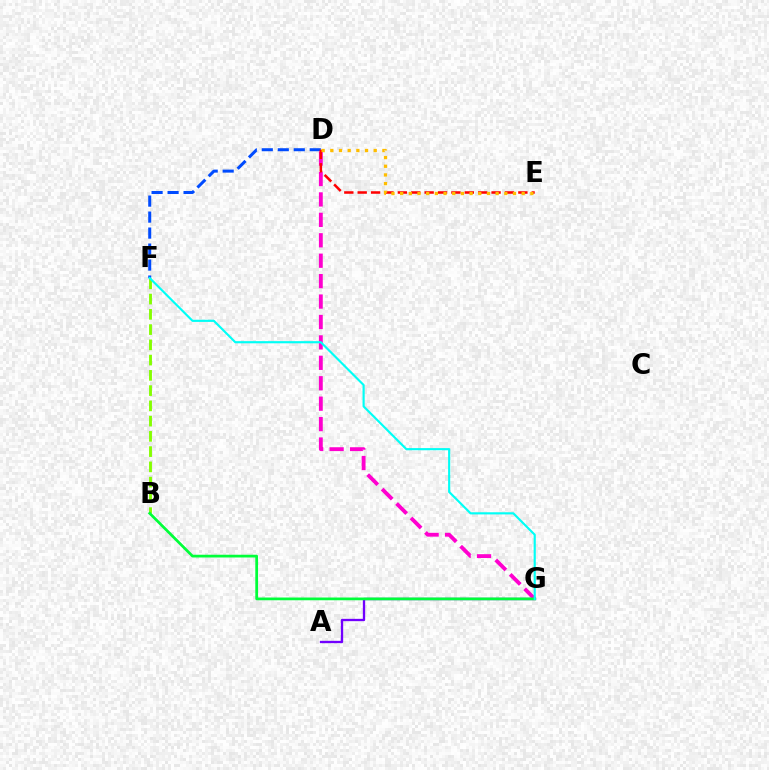{('A', 'G'): [{'color': '#7200ff', 'line_style': 'solid', 'thickness': 1.67}], ('B', 'F'): [{'color': '#84ff00', 'line_style': 'dashed', 'thickness': 2.07}], ('D', 'F'): [{'color': '#004bff', 'line_style': 'dashed', 'thickness': 2.17}], ('D', 'G'): [{'color': '#ff00cf', 'line_style': 'dashed', 'thickness': 2.77}], ('B', 'G'): [{'color': '#00ff39', 'line_style': 'solid', 'thickness': 1.97}], ('D', 'E'): [{'color': '#ff0000', 'line_style': 'dashed', 'thickness': 1.82}, {'color': '#ffbd00', 'line_style': 'dotted', 'thickness': 2.36}], ('F', 'G'): [{'color': '#00fff6', 'line_style': 'solid', 'thickness': 1.55}]}